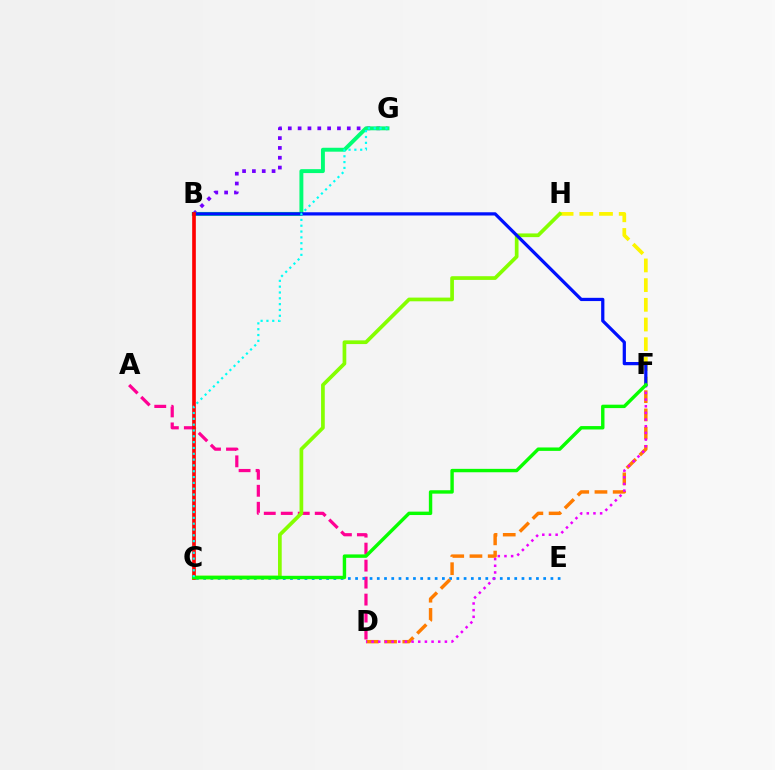{('A', 'D'): [{'color': '#ff0094', 'line_style': 'dashed', 'thickness': 2.31}], ('C', 'E'): [{'color': '#008cff', 'line_style': 'dotted', 'thickness': 1.97}], ('D', 'F'): [{'color': '#ff7c00', 'line_style': 'dashed', 'thickness': 2.48}, {'color': '#ee00ff', 'line_style': 'dotted', 'thickness': 1.81}], ('B', 'G'): [{'color': '#7200ff', 'line_style': 'dotted', 'thickness': 2.67}, {'color': '#00ff74', 'line_style': 'solid', 'thickness': 2.82}], ('F', 'H'): [{'color': '#fcf500', 'line_style': 'dashed', 'thickness': 2.68}], ('C', 'H'): [{'color': '#84ff00', 'line_style': 'solid', 'thickness': 2.67}], ('B', 'F'): [{'color': '#0010ff', 'line_style': 'solid', 'thickness': 2.33}], ('B', 'C'): [{'color': '#ff0000', 'line_style': 'solid', 'thickness': 2.63}], ('C', 'F'): [{'color': '#08ff00', 'line_style': 'solid', 'thickness': 2.45}], ('C', 'G'): [{'color': '#00fff6', 'line_style': 'dotted', 'thickness': 1.58}]}